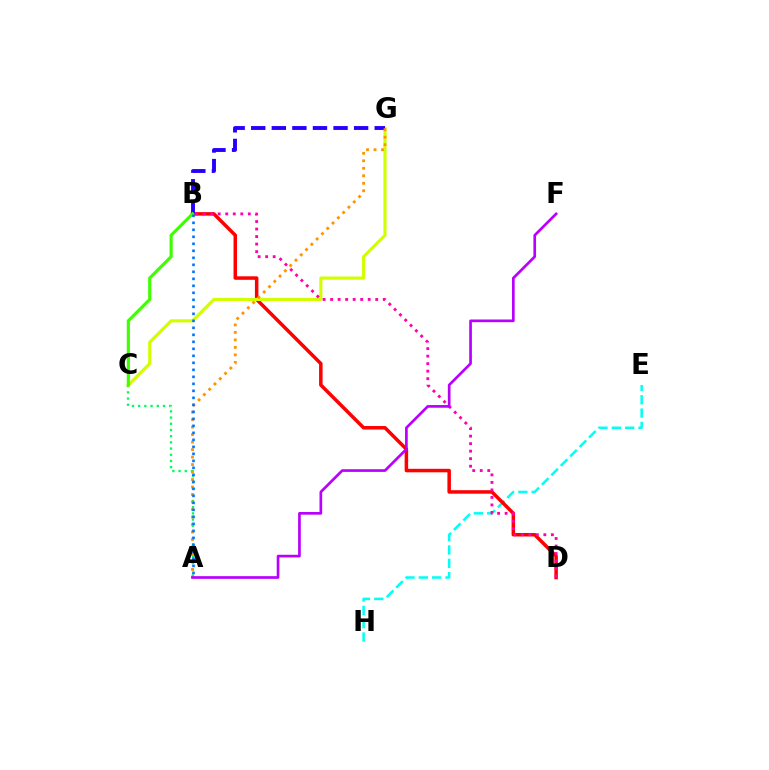{('E', 'H'): [{'color': '#00fff6', 'line_style': 'dashed', 'thickness': 1.81}], ('A', 'C'): [{'color': '#00ff5c', 'line_style': 'dotted', 'thickness': 1.68}], ('B', 'D'): [{'color': '#ff0000', 'line_style': 'solid', 'thickness': 2.52}, {'color': '#ff00ac', 'line_style': 'dotted', 'thickness': 2.04}], ('C', 'G'): [{'color': '#d1ff00', 'line_style': 'solid', 'thickness': 2.25}], ('B', 'G'): [{'color': '#2500ff', 'line_style': 'dashed', 'thickness': 2.8}], ('B', 'C'): [{'color': '#3dff00', 'line_style': 'solid', 'thickness': 2.26}], ('A', 'G'): [{'color': '#ff9400', 'line_style': 'dotted', 'thickness': 2.04}], ('A', 'F'): [{'color': '#b900ff', 'line_style': 'solid', 'thickness': 1.93}], ('A', 'B'): [{'color': '#0074ff', 'line_style': 'dotted', 'thickness': 1.9}]}